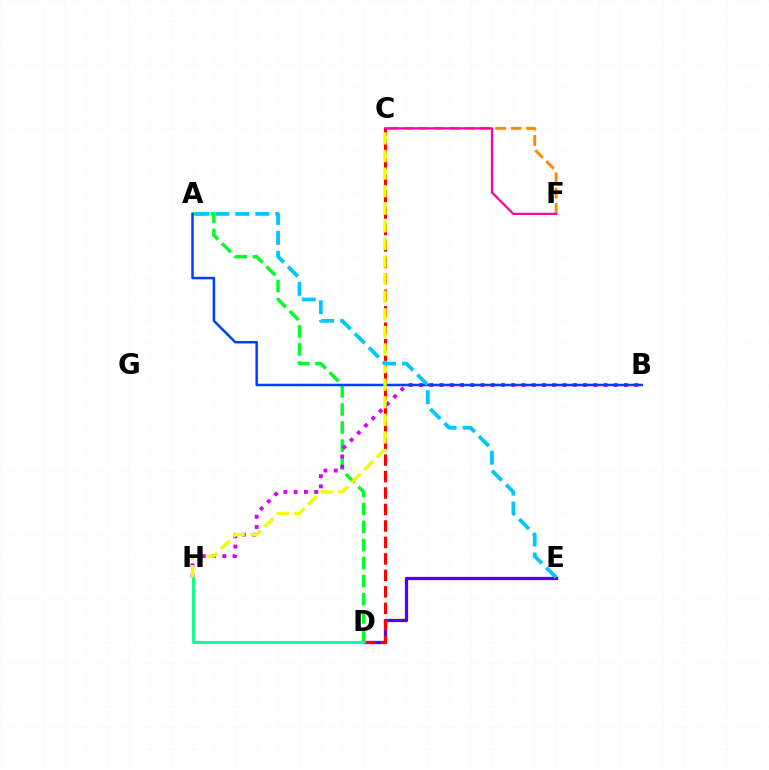{('C', 'F'): [{'color': '#ff8800', 'line_style': 'dashed', 'thickness': 2.09}, {'color': '#ff00a0', 'line_style': 'solid', 'thickness': 1.57}], ('A', 'D'): [{'color': '#00ff27', 'line_style': 'dashed', 'thickness': 2.45}], ('B', 'H'): [{'color': '#d600ff', 'line_style': 'dotted', 'thickness': 2.78}], ('D', 'E'): [{'color': '#4f00ff', 'line_style': 'solid', 'thickness': 2.34}], ('D', 'H'): [{'color': '#66ff00', 'line_style': 'solid', 'thickness': 2.02}, {'color': '#00ffaf', 'line_style': 'solid', 'thickness': 1.85}], ('A', 'B'): [{'color': '#003fff', 'line_style': 'solid', 'thickness': 1.81}], ('C', 'D'): [{'color': '#ff0000', 'line_style': 'dashed', 'thickness': 2.24}], ('C', 'H'): [{'color': '#eeff00', 'line_style': 'dashed', 'thickness': 2.39}], ('A', 'E'): [{'color': '#00c7ff', 'line_style': 'dashed', 'thickness': 2.71}]}